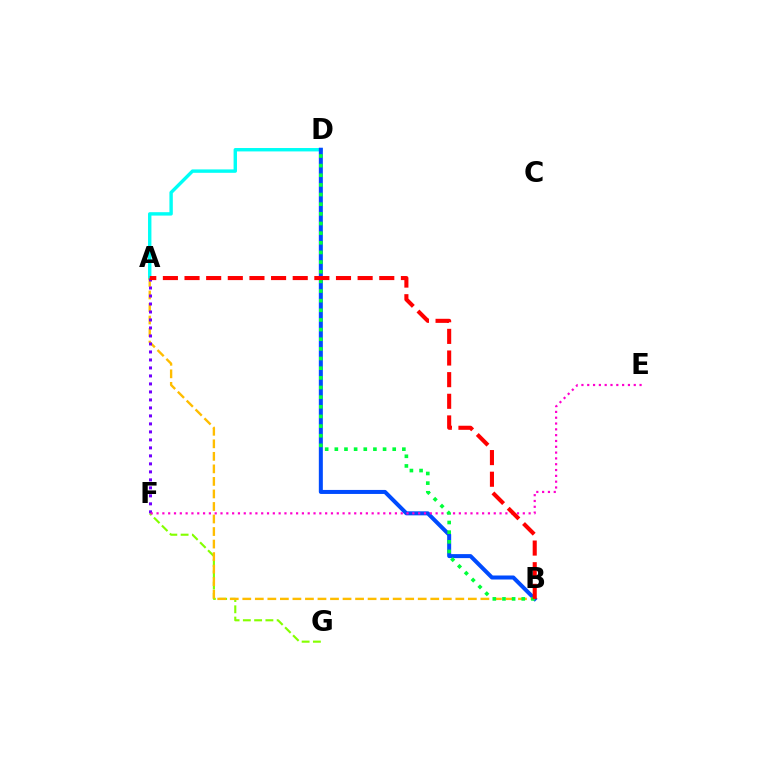{('A', 'D'): [{'color': '#00fff6', 'line_style': 'solid', 'thickness': 2.45}], ('F', 'G'): [{'color': '#84ff00', 'line_style': 'dashed', 'thickness': 1.53}], ('B', 'D'): [{'color': '#004bff', 'line_style': 'solid', 'thickness': 2.89}, {'color': '#00ff39', 'line_style': 'dotted', 'thickness': 2.62}], ('A', 'B'): [{'color': '#ffbd00', 'line_style': 'dashed', 'thickness': 1.7}, {'color': '#ff0000', 'line_style': 'dashed', 'thickness': 2.94}], ('A', 'F'): [{'color': '#7200ff', 'line_style': 'dotted', 'thickness': 2.17}], ('E', 'F'): [{'color': '#ff00cf', 'line_style': 'dotted', 'thickness': 1.58}]}